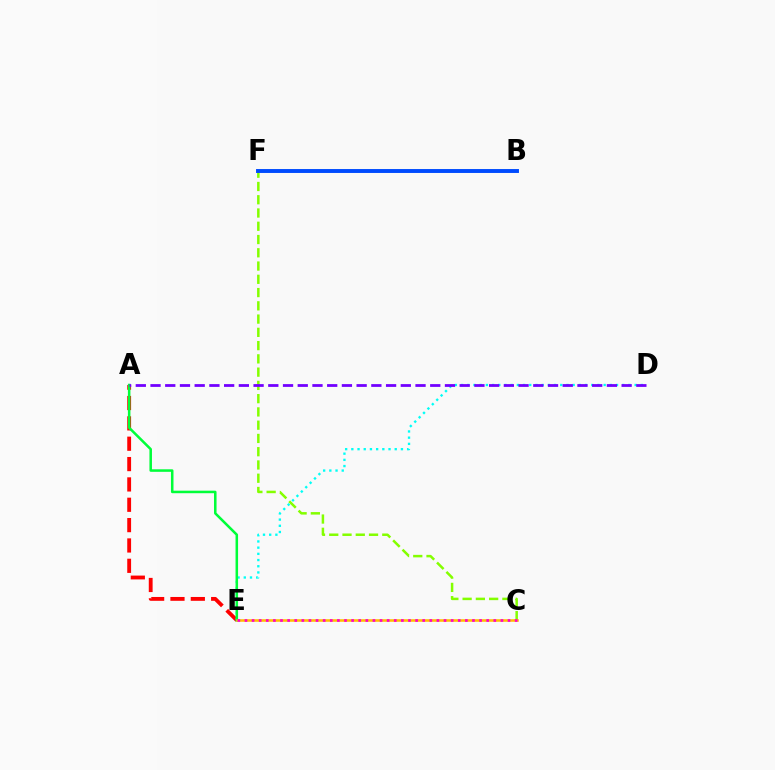{('A', 'E'): [{'color': '#ff0000', 'line_style': 'dashed', 'thickness': 2.76}, {'color': '#00ff39', 'line_style': 'solid', 'thickness': 1.82}], ('C', 'F'): [{'color': '#84ff00', 'line_style': 'dashed', 'thickness': 1.8}], ('D', 'E'): [{'color': '#00fff6', 'line_style': 'dotted', 'thickness': 1.68}], ('B', 'F'): [{'color': '#004bff', 'line_style': 'solid', 'thickness': 2.82}], ('C', 'E'): [{'color': '#ffbd00', 'line_style': 'solid', 'thickness': 1.85}, {'color': '#ff00cf', 'line_style': 'dotted', 'thickness': 1.93}], ('A', 'D'): [{'color': '#7200ff', 'line_style': 'dashed', 'thickness': 2.0}]}